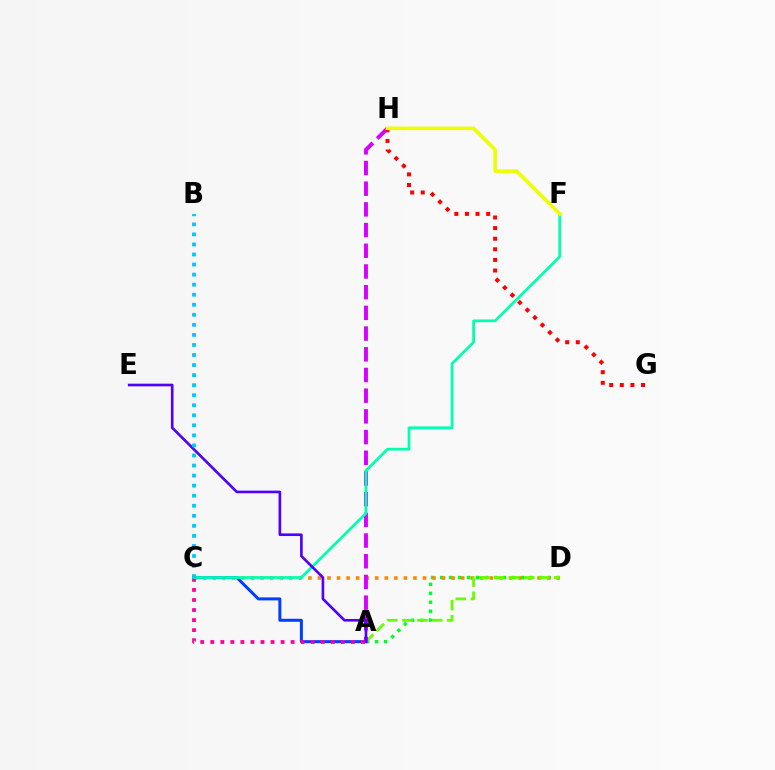{('A', 'D'): [{'color': '#00ff27', 'line_style': 'dotted', 'thickness': 2.44}, {'color': '#66ff00', 'line_style': 'dashed', 'thickness': 2.03}], ('C', 'D'): [{'color': '#ff8800', 'line_style': 'dotted', 'thickness': 2.59}], ('A', 'C'): [{'color': '#003fff', 'line_style': 'solid', 'thickness': 2.16}, {'color': '#ff00a0', 'line_style': 'dotted', 'thickness': 2.73}], ('A', 'H'): [{'color': '#d600ff', 'line_style': 'dashed', 'thickness': 2.81}], ('C', 'F'): [{'color': '#00ffaf', 'line_style': 'solid', 'thickness': 1.98}], ('A', 'E'): [{'color': '#4f00ff', 'line_style': 'solid', 'thickness': 1.9}], ('G', 'H'): [{'color': '#ff0000', 'line_style': 'dotted', 'thickness': 2.88}], ('F', 'H'): [{'color': '#eeff00', 'line_style': 'solid', 'thickness': 2.59}], ('B', 'C'): [{'color': '#00c7ff', 'line_style': 'dotted', 'thickness': 2.73}]}